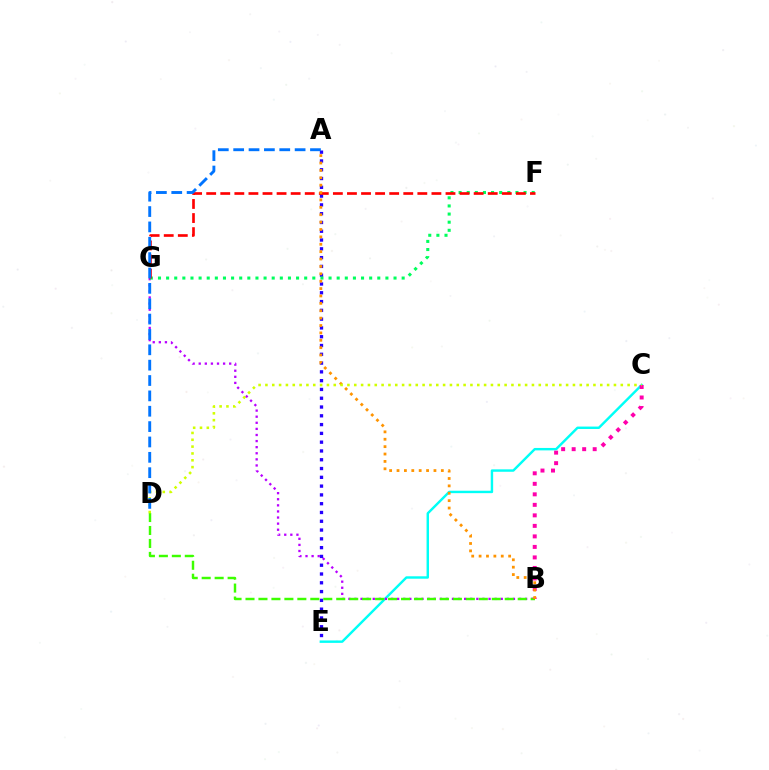{('A', 'E'): [{'color': '#2500ff', 'line_style': 'dotted', 'thickness': 2.39}], ('C', 'E'): [{'color': '#00fff6', 'line_style': 'solid', 'thickness': 1.75}], ('B', 'G'): [{'color': '#b900ff', 'line_style': 'dotted', 'thickness': 1.66}], ('F', 'G'): [{'color': '#00ff5c', 'line_style': 'dotted', 'thickness': 2.21}, {'color': '#ff0000', 'line_style': 'dashed', 'thickness': 1.91}], ('B', 'D'): [{'color': '#3dff00', 'line_style': 'dashed', 'thickness': 1.76}], ('B', 'C'): [{'color': '#ff00ac', 'line_style': 'dotted', 'thickness': 2.86}], ('A', 'B'): [{'color': '#ff9400', 'line_style': 'dotted', 'thickness': 2.01}], ('C', 'D'): [{'color': '#d1ff00', 'line_style': 'dotted', 'thickness': 1.86}], ('A', 'D'): [{'color': '#0074ff', 'line_style': 'dashed', 'thickness': 2.09}]}